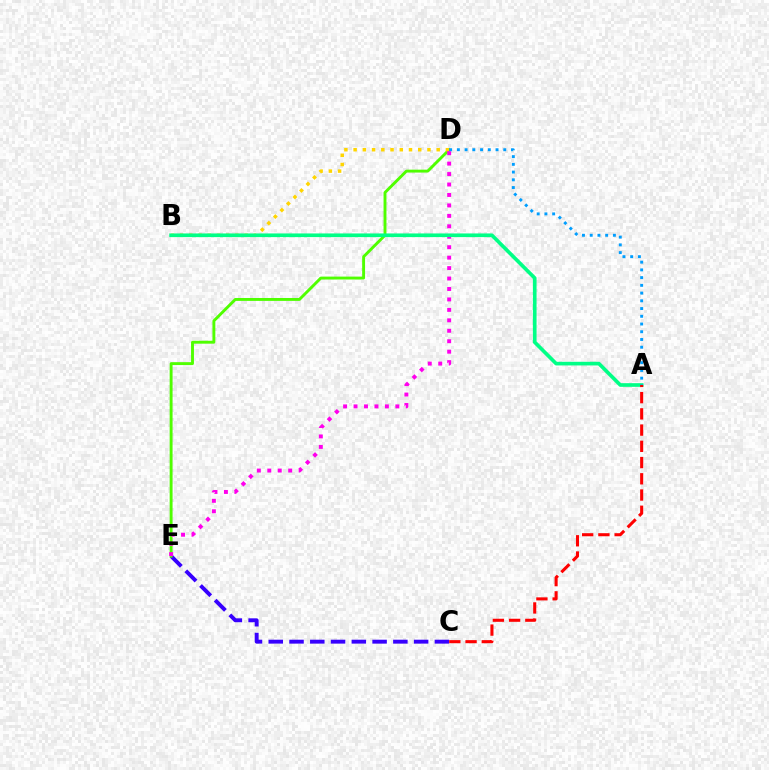{('C', 'E'): [{'color': '#3700ff', 'line_style': 'dashed', 'thickness': 2.82}], ('D', 'E'): [{'color': '#4fff00', 'line_style': 'solid', 'thickness': 2.09}, {'color': '#ff00ed', 'line_style': 'dotted', 'thickness': 2.84}], ('B', 'D'): [{'color': '#ffd500', 'line_style': 'dotted', 'thickness': 2.51}], ('A', 'B'): [{'color': '#00ff86', 'line_style': 'solid', 'thickness': 2.64}], ('A', 'D'): [{'color': '#009eff', 'line_style': 'dotted', 'thickness': 2.1}], ('A', 'C'): [{'color': '#ff0000', 'line_style': 'dashed', 'thickness': 2.21}]}